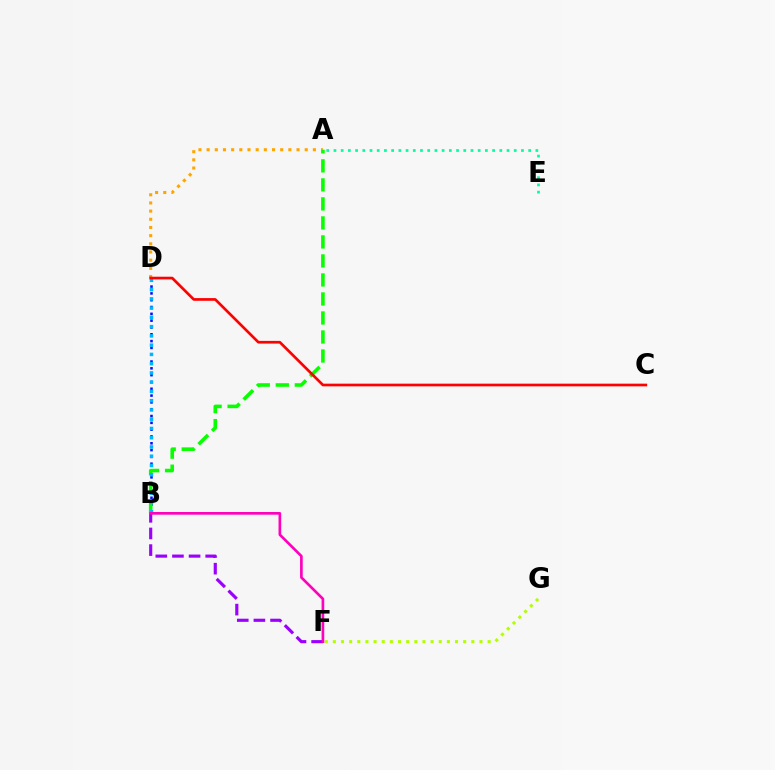{('F', 'G'): [{'color': '#b3ff00', 'line_style': 'dotted', 'thickness': 2.21}], ('B', 'D'): [{'color': '#0010ff', 'line_style': 'dotted', 'thickness': 1.85}, {'color': '#00b5ff', 'line_style': 'dotted', 'thickness': 2.51}], ('A', 'D'): [{'color': '#ffa500', 'line_style': 'dotted', 'thickness': 2.22}], ('A', 'B'): [{'color': '#08ff00', 'line_style': 'dashed', 'thickness': 2.58}], ('B', 'F'): [{'color': '#9b00ff', 'line_style': 'dashed', 'thickness': 2.26}, {'color': '#ff00bd', 'line_style': 'solid', 'thickness': 1.92}], ('C', 'D'): [{'color': '#ff0000', 'line_style': 'solid', 'thickness': 1.94}], ('A', 'E'): [{'color': '#00ff9d', 'line_style': 'dotted', 'thickness': 1.96}]}